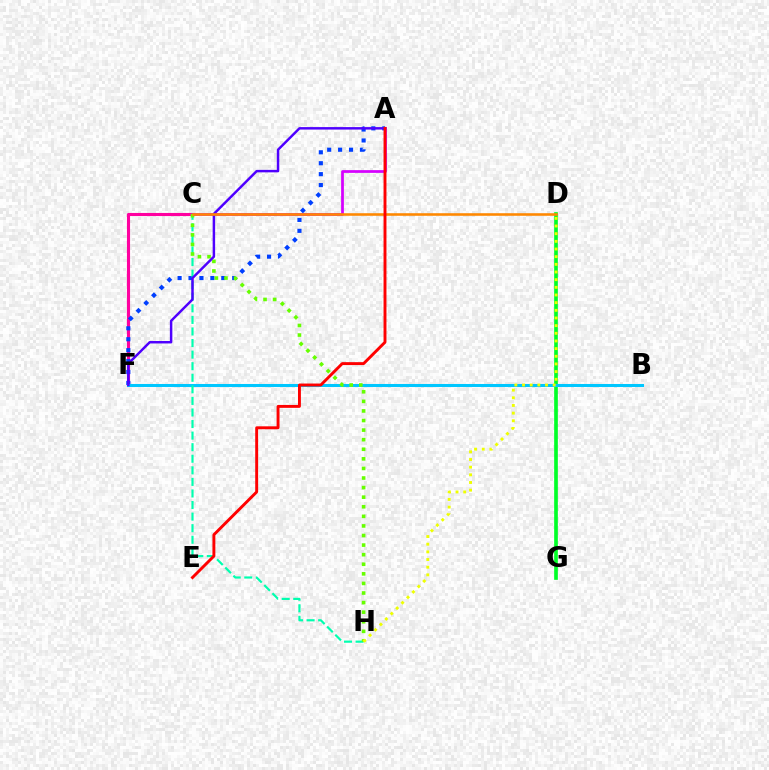{('D', 'G'): [{'color': '#00ff27', 'line_style': 'solid', 'thickness': 2.64}], ('C', 'F'): [{'color': '#ff00a0', 'line_style': 'solid', 'thickness': 2.24}], ('A', 'F'): [{'color': '#003fff', 'line_style': 'dotted', 'thickness': 2.97}, {'color': '#4f00ff', 'line_style': 'solid', 'thickness': 1.78}], ('B', 'F'): [{'color': '#00c7ff', 'line_style': 'solid', 'thickness': 2.19}], ('A', 'C'): [{'color': '#d600ff', 'line_style': 'solid', 'thickness': 1.97}], ('C', 'H'): [{'color': '#00ffaf', 'line_style': 'dashed', 'thickness': 1.57}, {'color': '#66ff00', 'line_style': 'dotted', 'thickness': 2.6}], ('D', 'H'): [{'color': '#eeff00', 'line_style': 'dotted', 'thickness': 2.08}], ('C', 'D'): [{'color': '#ff8800', 'line_style': 'solid', 'thickness': 1.86}], ('A', 'E'): [{'color': '#ff0000', 'line_style': 'solid', 'thickness': 2.1}]}